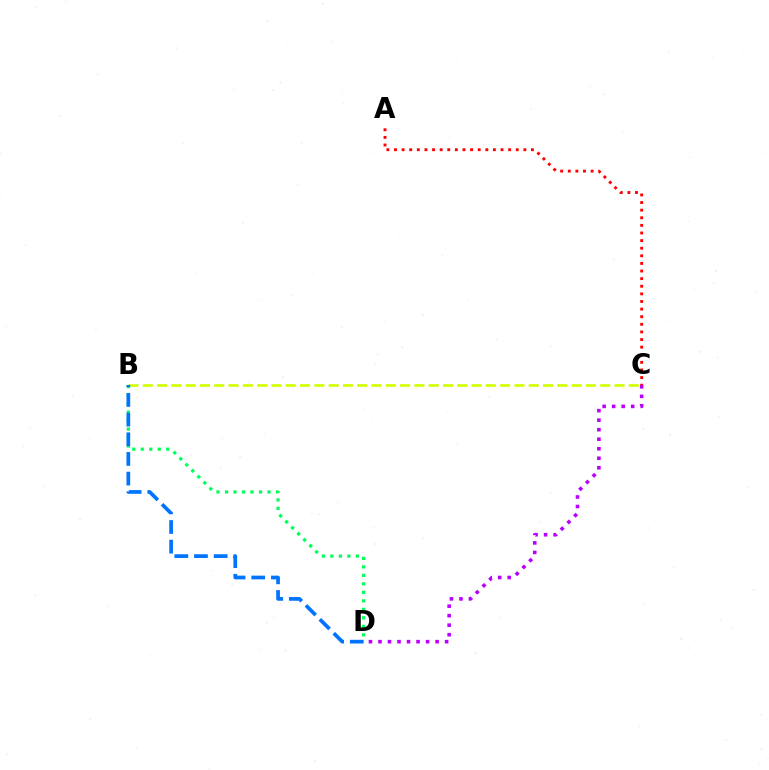{('B', 'C'): [{'color': '#d1ff00', 'line_style': 'dashed', 'thickness': 1.94}], ('A', 'C'): [{'color': '#ff0000', 'line_style': 'dotted', 'thickness': 2.07}], ('C', 'D'): [{'color': '#b900ff', 'line_style': 'dotted', 'thickness': 2.59}], ('B', 'D'): [{'color': '#00ff5c', 'line_style': 'dotted', 'thickness': 2.31}, {'color': '#0074ff', 'line_style': 'dashed', 'thickness': 2.67}]}